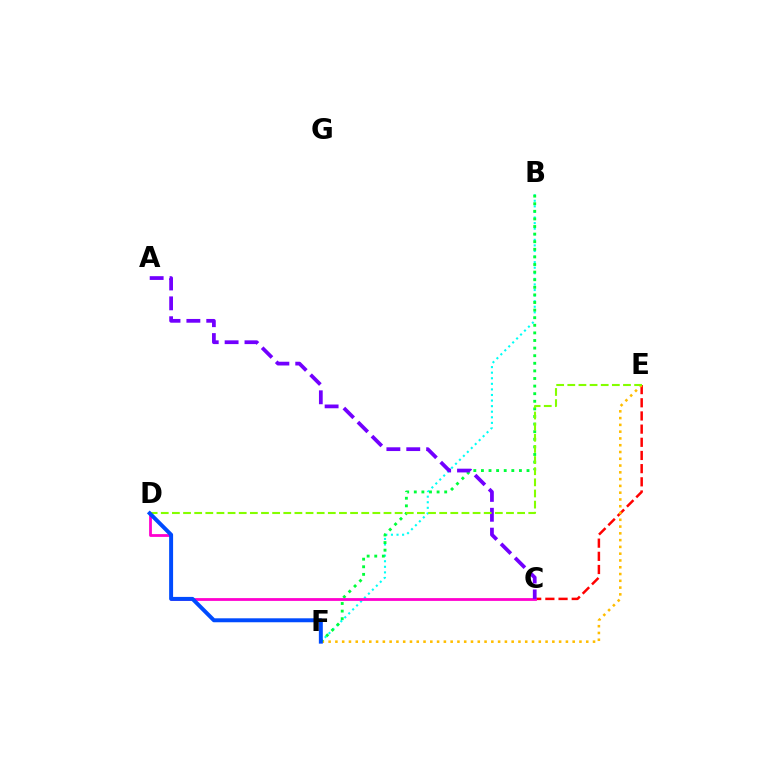{('C', 'E'): [{'color': '#ff0000', 'line_style': 'dashed', 'thickness': 1.79}], ('B', 'F'): [{'color': '#00fff6', 'line_style': 'dotted', 'thickness': 1.52}, {'color': '#00ff39', 'line_style': 'dotted', 'thickness': 2.06}], ('E', 'F'): [{'color': '#ffbd00', 'line_style': 'dotted', 'thickness': 1.84}], ('C', 'D'): [{'color': '#ff00cf', 'line_style': 'solid', 'thickness': 2.01}], ('A', 'C'): [{'color': '#7200ff', 'line_style': 'dashed', 'thickness': 2.7}], ('D', 'E'): [{'color': '#84ff00', 'line_style': 'dashed', 'thickness': 1.51}], ('D', 'F'): [{'color': '#004bff', 'line_style': 'solid', 'thickness': 2.85}]}